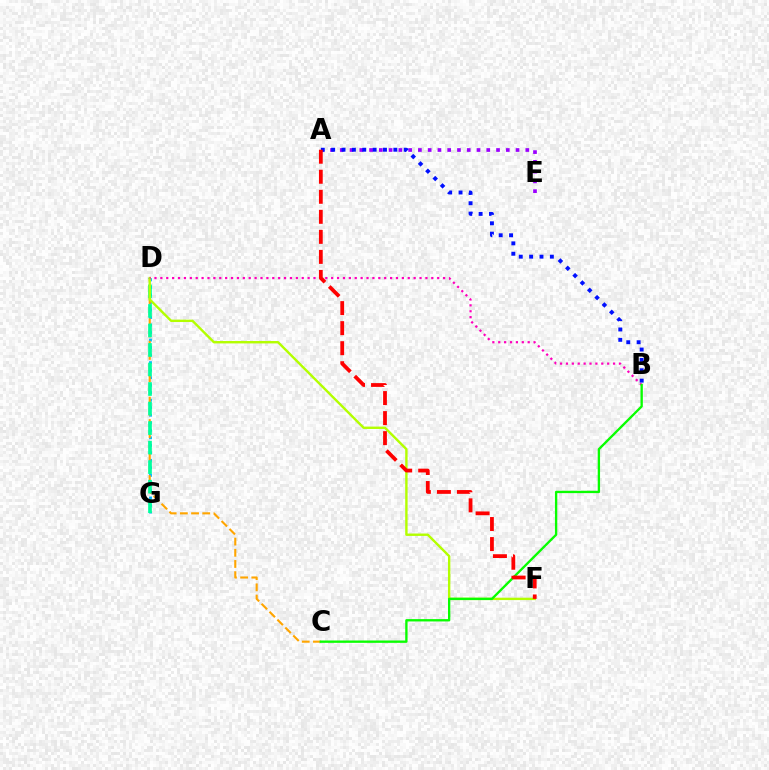{('D', 'G'): [{'color': '#00b5ff', 'line_style': 'dotted', 'thickness': 2.04}, {'color': '#00ff9d', 'line_style': 'dashed', 'thickness': 2.65}], ('A', 'E'): [{'color': '#9b00ff', 'line_style': 'dotted', 'thickness': 2.65}], ('C', 'D'): [{'color': '#ffa500', 'line_style': 'dashed', 'thickness': 1.52}], ('A', 'B'): [{'color': '#0010ff', 'line_style': 'dotted', 'thickness': 2.82}], ('D', 'F'): [{'color': '#b3ff00', 'line_style': 'solid', 'thickness': 1.72}], ('B', 'D'): [{'color': '#ff00bd', 'line_style': 'dotted', 'thickness': 1.6}], ('B', 'C'): [{'color': '#08ff00', 'line_style': 'solid', 'thickness': 1.68}], ('A', 'F'): [{'color': '#ff0000', 'line_style': 'dashed', 'thickness': 2.72}]}